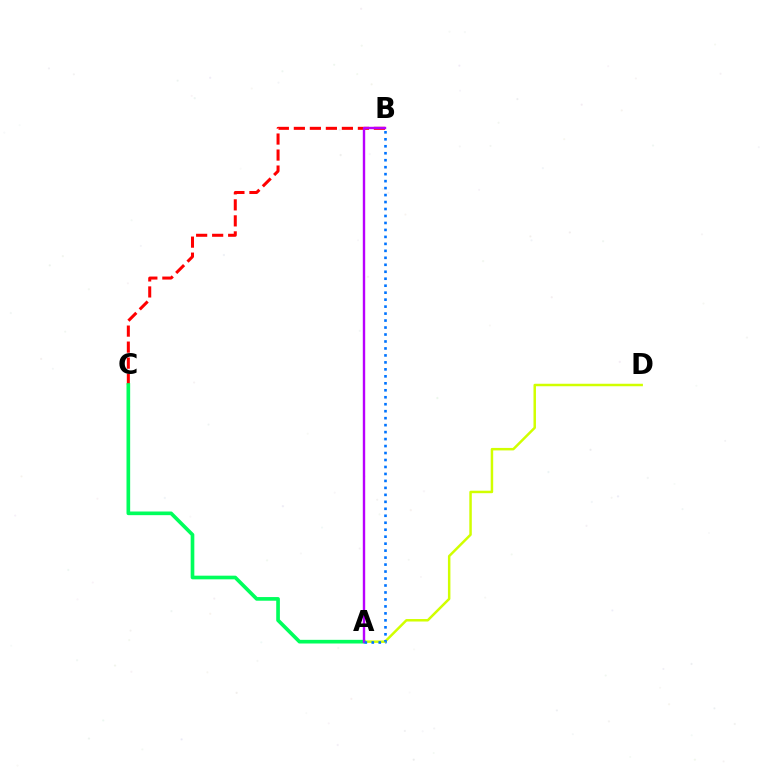{('A', 'D'): [{'color': '#d1ff00', 'line_style': 'solid', 'thickness': 1.79}], ('B', 'C'): [{'color': '#ff0000', 'line_style': 'dashed', 'thickness': 2.17}], ('A', 'C'): [{'color': '#00ff5c', 'line_style': 'solid', 'thickness': 2.63}], ('A', 'B'): [{'color': '#b900ff', 'line_style': 'solid', 'thickness': 1.73}, {'color': '#0074ff', 'line_style': 'dotted', 'thickness': 1.89}]}